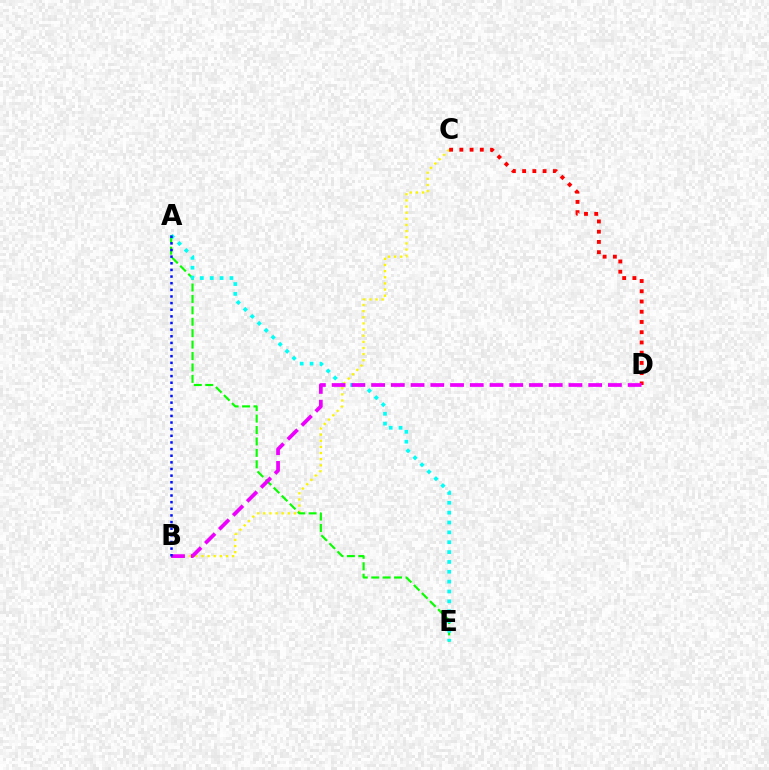{('B', 'C'): [{'color': '#fcf500', 'line_style': 'dotted', 'thickness': 1.67}], ('A', 'E'): [{'color': '#08ff00', 'line_style': 'dashed', 'thickness': 1.55}, {'color': '#00fff6', 'line_style': 'dotted', 'thickness': 2.68}], ('C', 'D'): [{'color': '#ff0000', 'line_style': 'dotted', 'thickness': 2.78}], ('B', 'D'): [{'color': '#ee00ff', 'line_style': 'dashed', 'thickness': 2.68}], ('A', 'B'): [{'color': '#0010ff', 'line_style': 'dotted', 'thickness': 1.8}]}